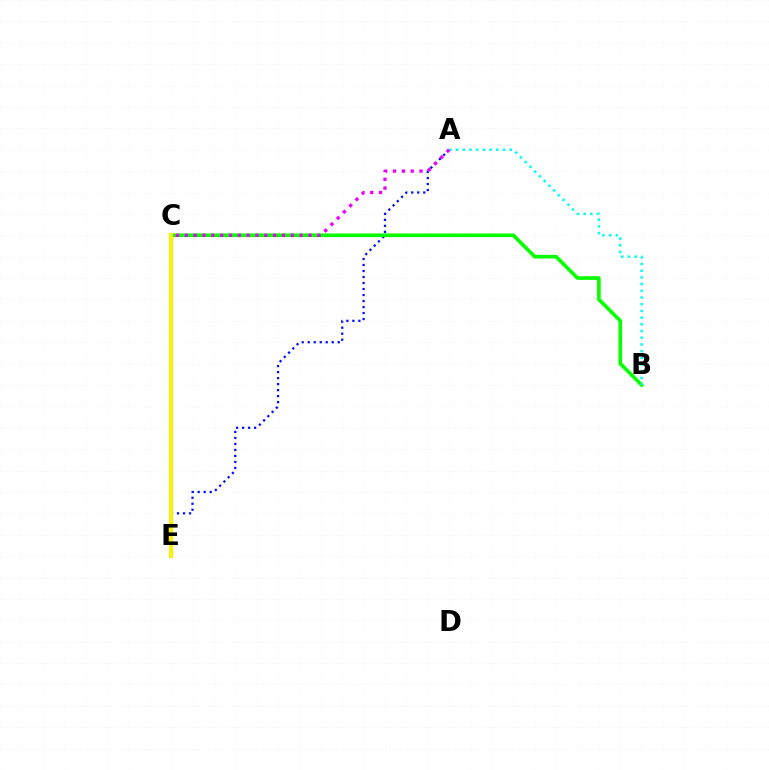{('A', 'E'): [{'color': '#0010ff', 'line_style': 'dotted', 'thickness': 1.63}], ('B', 'C'): [{'color': '#08ff00', 'line_style': 'solid', 'thickness': 2.63}], ('C', 'E'): [{'color': '#ff0000', 'line_style': 'solid', 'thickness': 2.71}, {'color': '#fcf500', 'line_style': 'solid', 'thickness': 2.81}], ('A', 'B'): [{'color': '#00fff6', 'line_style': 'dotted', 'thickness': 1.82}], ('A', 'C'): [{'color': '#ee00ff', 'line_style': 'dotted', 'thickness': 2.4}]}